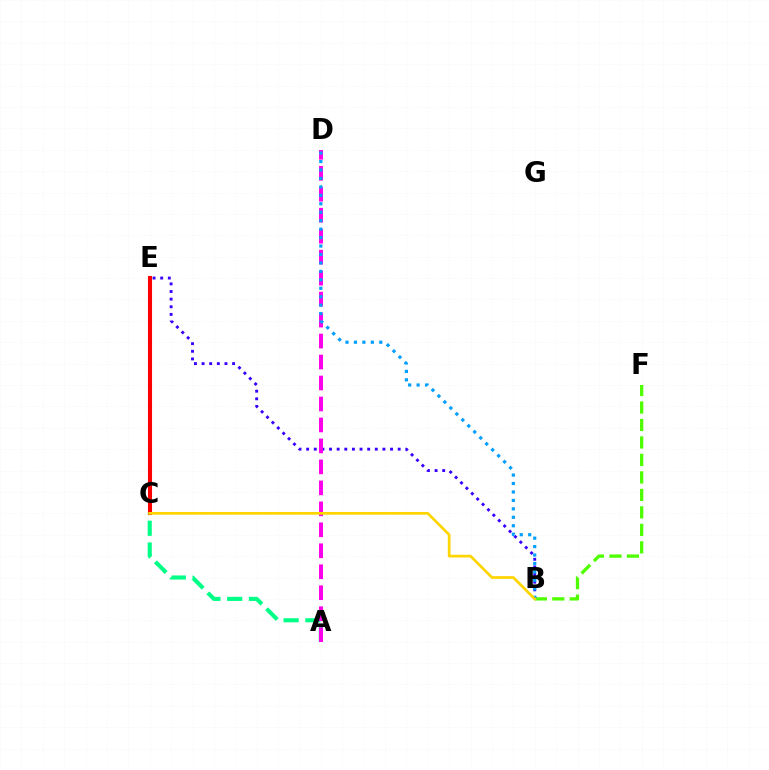{('B', 'E'): [{'color': '#3700ff', 'line_style': 'dotted', 'thickness': 2.07}], ('C', 'E'): [{'color': '#ff0000', 'line_style': 'solid', 'thickness': 2.94}], ('A', 'C'): [{'color': '#00ff86', 'line_style': 'dashed', 'thickness': 2.96}], ('A', 'D'): [{'color': '#ff00ed', 'line_style': 'dashed', 'thickness': 2.85}], ('B', 'F'): [{'color': '#4fff00', 'line_style': 'dashed', 'thickness': 2.37}], ('B', 'D'): [{'color': '#009eff', 'line_style': 'dotted', 'thickness': 2.3}], ('B', 'C'): [{'color': '#ffd500', 'line_style': 'solid', 'thickness': 1.96}]}